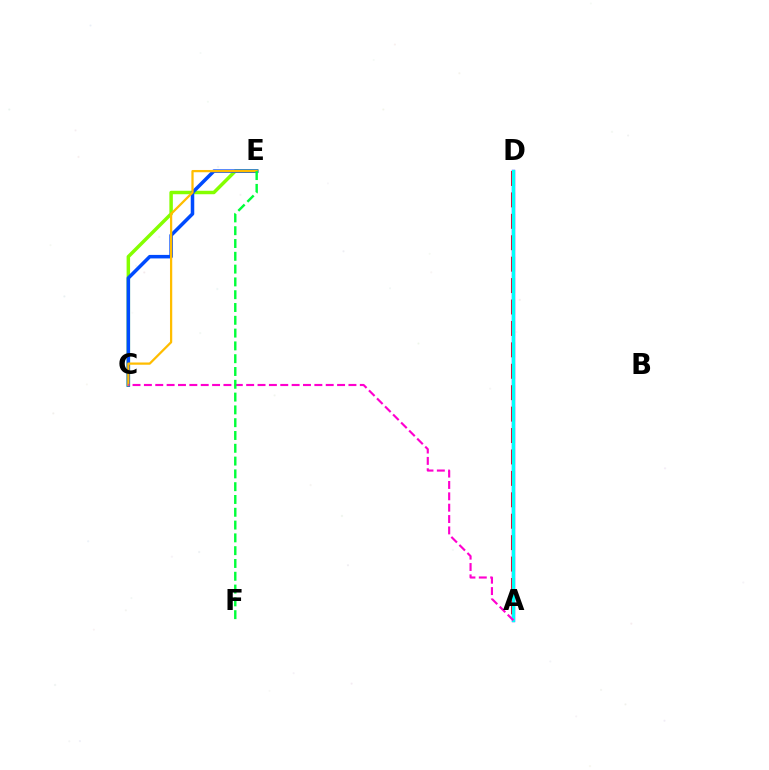{('C', 'E'): [{'color': '#84ff00', 'line_style': 'solid', 'thickness': 2.5}, {'color': '#004bff', 'line_style': 'solid', 'thickness': 2.53}, {'color': '#ffbd00', 'line_style': 'solid', 'thickness': 1.62}], ('A', 'D'): [{'color': '#ff0000', 'line_style': 'dashed', 'thickness': 2.91}, {'color': '#7200ff', 'line_style': 'solid', 'thickness': 2.42}, {'color': '#00fff6', 'line_style': 'solid', 'thickness': 2.3}], ('A', 'C'): [{'color': '#ff00cf', 'line_style': 'dashed', 'thickness': 1.54}], ('E', 'F'): [{'color': '#00ff39', 'line_style': 'dashed', 'thickness': 1.74}]}